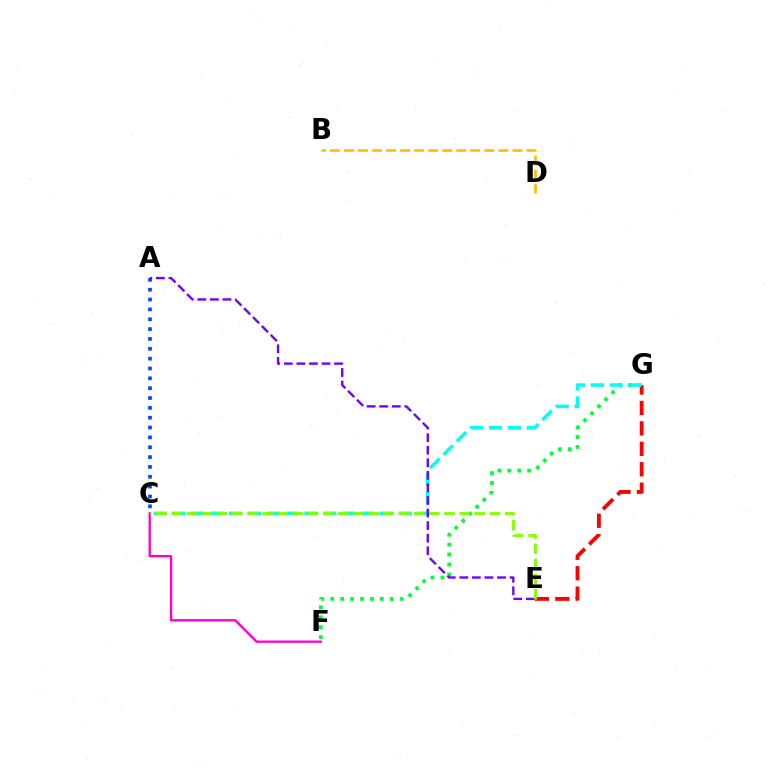{('F', 'G'): [{'color': '#00ff39', 'line_style': 'dotted', 'thickness': 2.69}], ('E', 'G'): [{'color': '#ff0000', 'line_style': 'dashed', 'thickness': 2.78}], ('C', 'G'): [{'color': '#00fff6', 'line_style': 'dashed', 'thickness': 2.56}], ('A', 'C'): [{'color': '#004bff', 'line_style': 'dotted', 'thickness': 2.68}], ('B', 'D'): [{'color': '#ffbd00', 'line_style': 'dashed', 'thickness': 1.91}], ('A', 'E'): [{'color': '#7200ff', 'line_style': 'dashed', 'thickness': 1.71}], ('C', 'F'): [{'color': '#ff00cf', 'line_style': 'solid', 'thickness': 1.68}], ('C', 'E'): [{'color': '#84ff00', 'line_style': 'dashed', 'thickness': 2.06}]}